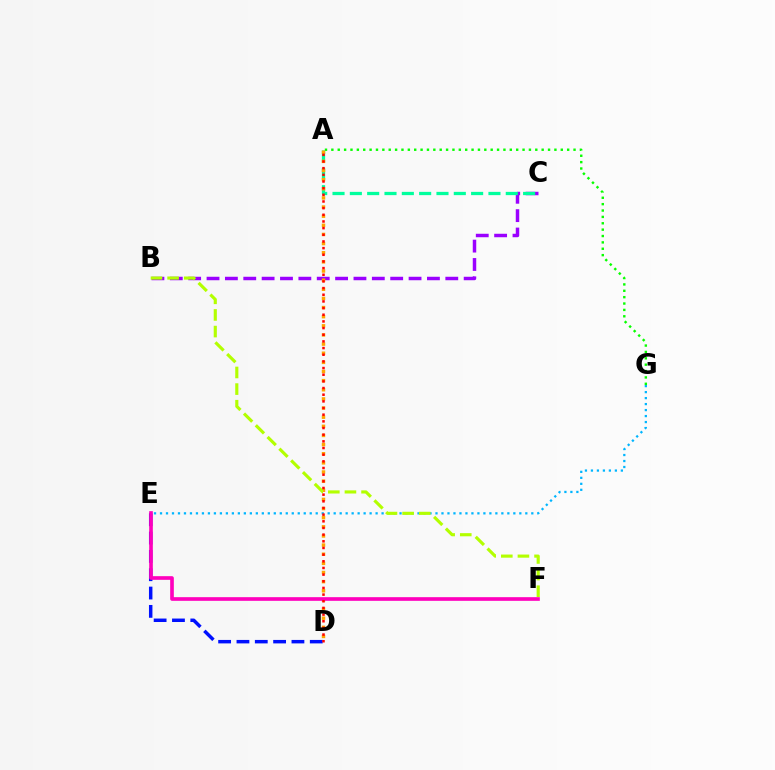{('B', 'C'): [{'color': '#9b00ff', 'line_style': 'dashed', 'thickness': 2.5}], ('A', 'G'): [{'color': '#08ff00', 'line_style': 'dotted', 'thickness': 1.73}], ('A', 'C'): [{'color': '#00ff9d', 'line_style': 'dashed', 'thickness': 2.35}], ('E', 'G'): [{'color': '#00b5ff', 'line_style': 'dotted', 'thickness': 1.63}], ('D', 'E'): [{'color': '#0010ff', 'line_style': 'dashed', 'thickness': 2.49}], ('A', 'D'): [{'color': '#ffa500', 'line_style': 'dotted', 'thickness': 2.48}, {'color': '#ff0000', 'line_style': 'dotted', 'thickness': 1.81}], ('B', 'F'): [{'color': '#b3ff00', 'line_style': 'dashed', 'thickness': 2.26}], ('E', 'F'): [{'color': '#ff00bd', 'line_style': 'solid', 'thickness': 2.63}]}